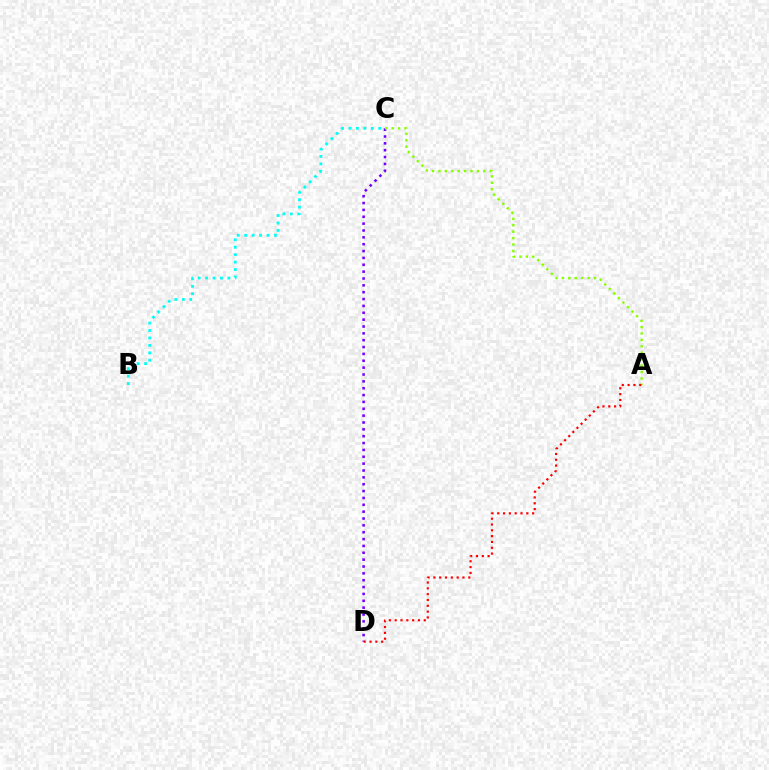{('C', 'D'): [{'color': '#7200ff', 'line_style': 'dotted', 'thickness': 1.86}], ('A', 'C'): [{'color': '#84ff00', 'line_style': 'dotted', 'thickness': 1.74}], ('B', 'C'): [{'color': '#00fff6', 'line_style': 'dotted', 'thickness': 2.02}], ('A', 'D'): [{'color': '#ff0000', 'line_style': 'dotted', 'thickness': 1.58}]}